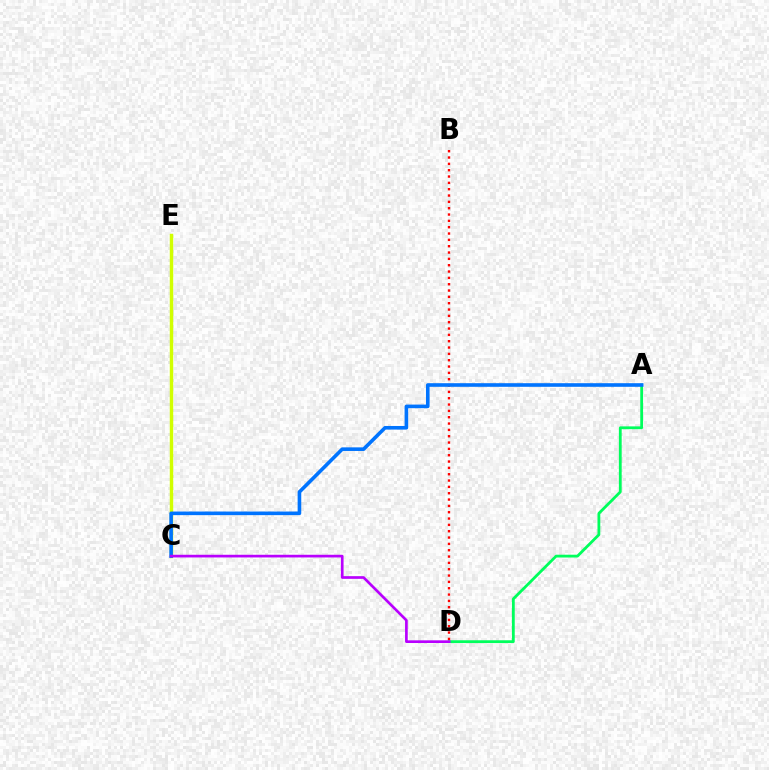{('C', 'E'): [{'color': '#d1ff00', 'line_style': 'solid', 'thickness': 2.48}], ('A', 'D'): [{'color': '#00ff5c', 'line_style': 'solid', 'thickness': 2.02}], ('B', 'D'): [{'color': '#ff0000', 'line_style': 'dotted', 'thickness': 1.72}], ('A', 'C'): [{'color': '#0074ff', 'line_style': 'solid', 'thickness': 2.6}], ('C', 'D'): [{'color': '#b900ff', 'line_style': 'solid', 'thickness': 1.93}]}